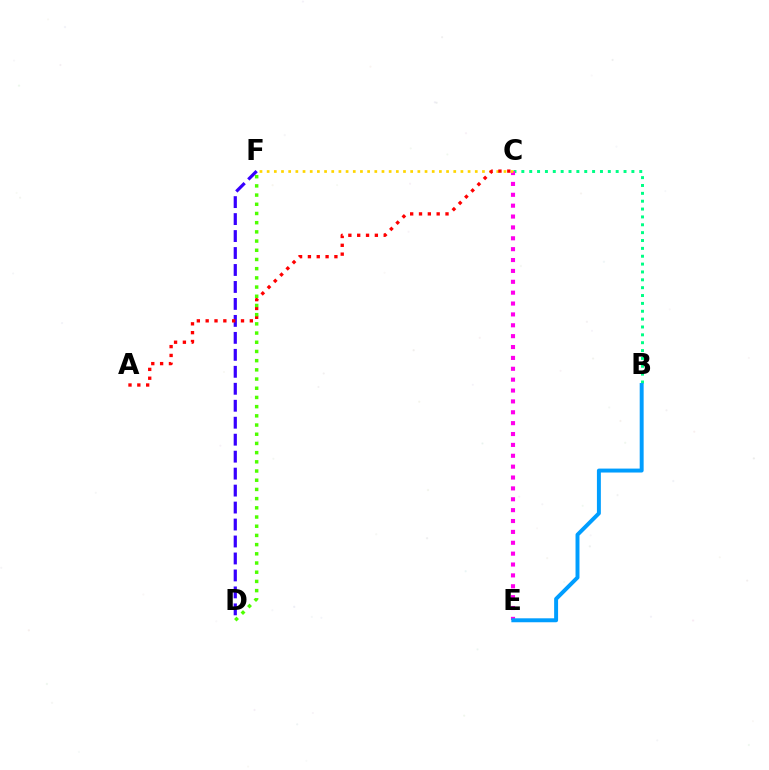{('B', 'C'): [{'color': '#00ff86', 'line_style': 'dotted', 'thickness': 2.14}], ('C', 'E'): [{'color': '#ff00ed', 'line_style': 'dotted', 'thickness': 2.95}], ('B', 'E'): [{'color': '#009eff', 'line_style': 'solid', 'thickness': 2.84}], ('D', 'F'): [{'color': '#3700ff', 'line_style': 'dashed', 'thickness': 2.31}, {'color': '#4fff00', 'line_style': 'dotted', 'thickness': 2.5}], ('C', 'F'): [{'color': '#ffd500', 'line_style': 'dotted', 'thickness': 1.95}], ('A', 'C'): [{'color': '#ff0000', 'line_style': 'dotted', 'thickness': 2.4}]}